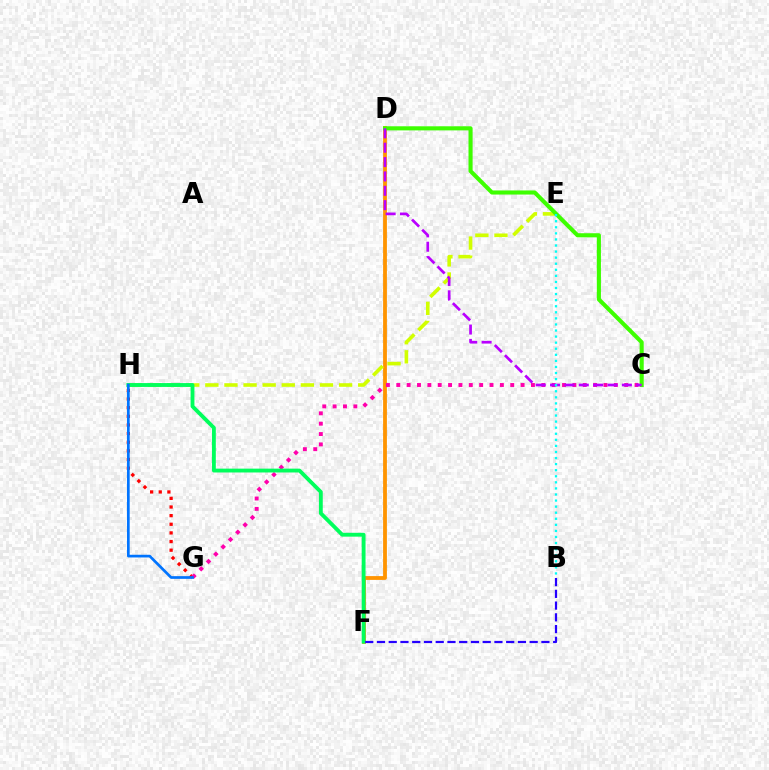{('D', 'F'): [{'color': '#ff9400', 'line_style': 'solid', 'thickness': 2.74}], ('G', 'H'): [{'color': '#ff0000', 'line_style': 'dotted', 'thickness': 2.35}, {'color': '#0074ff', 'line_style': 'solid', 'thickness': 1.94}], ('E', 'H'): [{'color': '#d1ff00', 'line_style': 'dashed', 'thickness': 2.6}], ('C', 'D'): [{'color': '#3dff00', 'line_style': 'solid', 'thickness': 2.95}, {'color': '#b900ff', 'line_style': 'dashed', 'thickness': 1.95}], ('C', 'G'): [{'color': '#ff00ac', 'line_style': 'dotted', 'thickness': 2.81}], ('F', 'H'): [{'color': '#00ff5c', 'line_style': 'solid', 'thickness': 2.77}], ('B', 'E'): [{'color': '#00fff6', 'line_style': 'dotted', 'thickness': 1.65}], ('B', 'F'): [{'color': '#2500ff', 'line_style': 'dashed', 'thickness': 1.6}]}